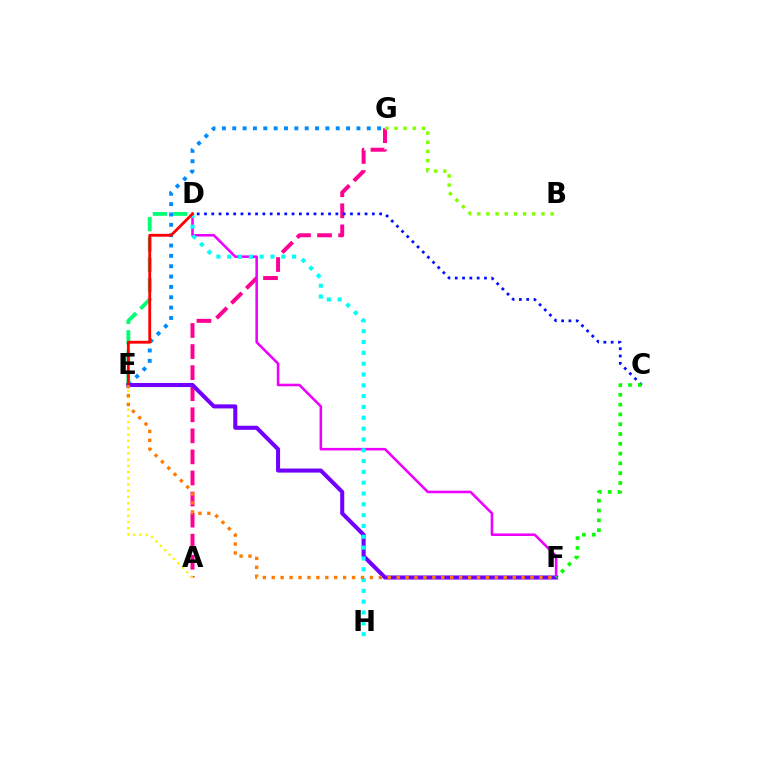{('E', 'G'): [{'color': '#008cff', 'line_style': 'dotted', 'thickness': 2.81}], ('A', 'G'): [{'color': '#ff0094', 'line_style': 'dashed', 'thickness': 2.86}], ('D', 'E'): [{'color': '#00ff74', 'line_style': 'dashed', 'thickness': 2.76}, {'color': '#ff0000', 'line_style': 'solid', 'thickness': 2.03}], ('C', 'D'): [{'color': '#0010ff', 'line_style': 'dotted', 'thickness': 1.98}], ('D', 'F'): [{'color': '#ee00ff', 'line_style': 'solid', 'thickness': 1.85}], ('E', 'F'): [{'color': '#7200ff', 'line_style': 'solid', 'thickness': 2.92}, {'color': '#ff7c00', 'line_style': 'dotted', 'thickness': 2.42}], ('D', 'H'): [{'color': '#00fff6', 'line_style': 'dotted', 'thickness': 2.94}], ('A', 'E'): [{'color': '#fcf500', 'line_style': 'dotted', 'thickness': 1.69}], ('C', 'F'): [{'color': '#08ff00', 'line_style': 'dotted', 'thickness': 2.66}], ('B', 'G'): [{'color': '#84ff00', 'line_style': 'dotted', 'thickness': 2.49}]}